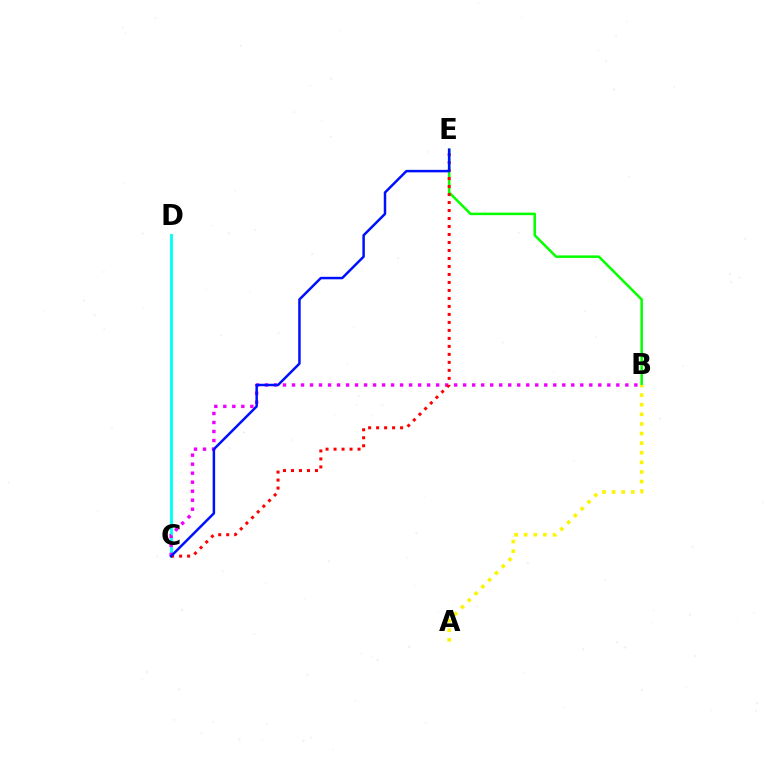{('B', 'E'): [{'color': '#08ff00', 'line_style': 'solid', 'thickness': 1.82}], ('C', 'D'): [{'color': '#00fff6', 'line_style': 'solid', 'thickness': 2.05}], ('B', 'C'): [{'color': '#ee00ff', 'line_style': 'dotted', 'thickness': 2.45}], ('A', 'B'): [{'color': '#fcf500', 'line_style': 'dotted', 'thickness': 2.61}], ('C', 'E'): [{'color': '#ff0000', 'line_style': 'dotted', 'thickness': 2.17}, {'color': '#0010ff', 'line_style': 'solid', 'thickness': 1.79}]}